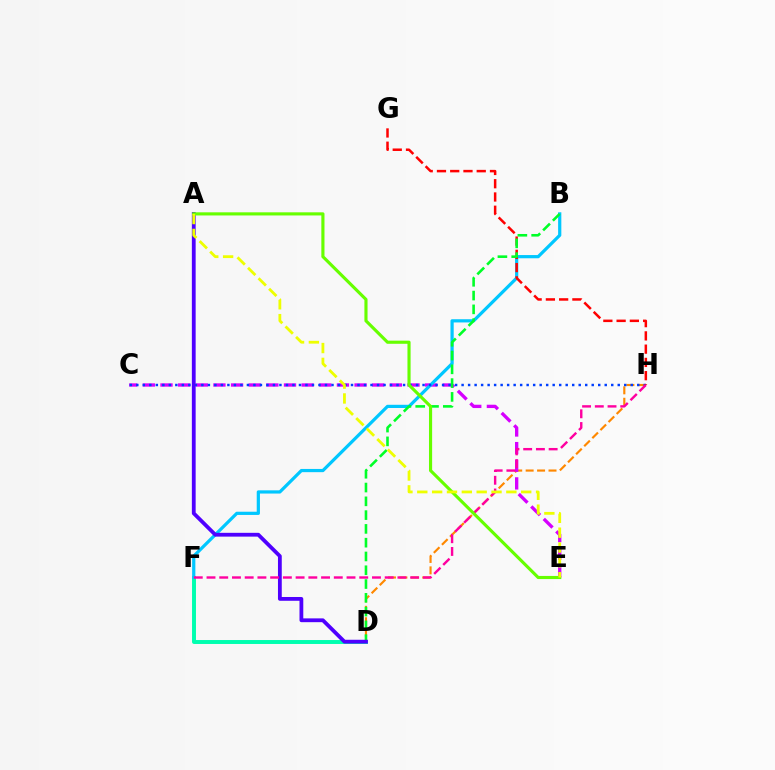{('D', 'H'): [{'color': '#ff8800', 'line_style': 'dashed', 'thickness': 1.55}], ('C', 'E'): [{'color': '#d600ff', 'line_style': 'dashed', 'thickness': 2.4}], ('D', 'F'): [{'color': '#00ffaf', 'line_style': 'solid', 'thickness': 2.83}], ('B', 'F'): [{'color': '#00c7ff', 'line_style': 'solid', 'thickness': 2.32}], ('C', 'H'): [{'color': '#003fff', 'line_style': 'dotted', 'thickness': 1.77}], ('G', 'H'): [{'color': '#ff0000', 'line_style': 'dashed', 'thickness': 1.8}], ('B', 'D'): [{'color': '#00ff27', 'line_style': 'dashed', 'thickness': 1.87}], ('A', 'D'): [{'color': '#4f00ff', 'line_style': 'solid', 'thickness': 2.73}], ('F', 'H'): [{'color': '#ff00a0', 'line_style': 'dashed', 'thickness': 1.73}], ('A', 'E'): [{'color': '#66ff00', 'line_style': 'solid', 'thickness': 2.26}, {'color': '#eeff00', 'line_style': 'dashed', 'thickness': 2.02}]}